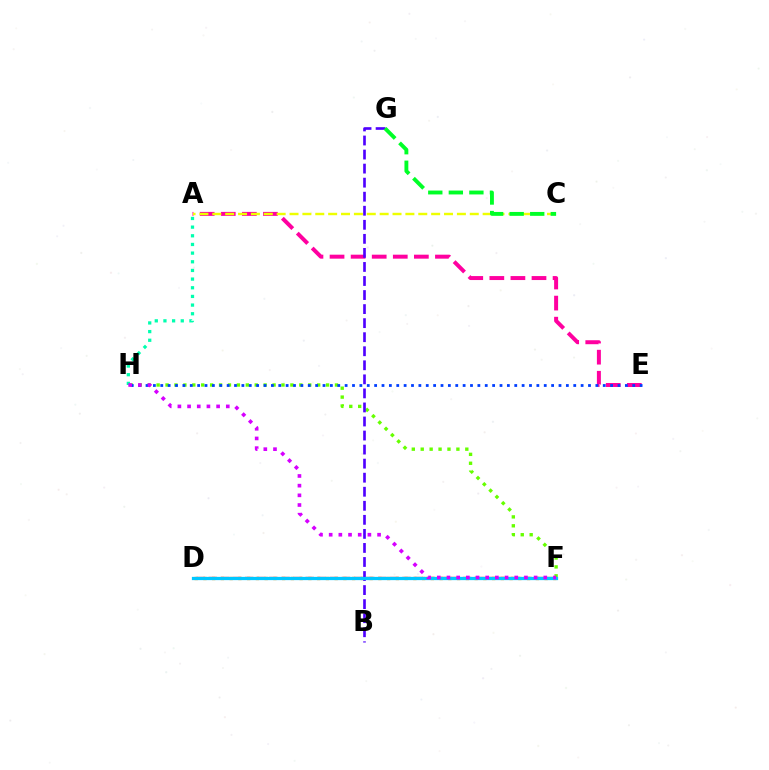{('A', 'E'): [{'color': '#ff00a0', 'line_style': 'dashed', 'thickness': 2.86}], ('D', 'F'): [{'color': '#ff8800', 'line_style': 'dotted', 'thickness': 2.38}, {'color': '#ff0000', 'line_style': 'dashed', 'thickness': 1.64}, {'color': '#00c7ff', 'line_style': 'solid', 'thickness': 2.34}], ('A', 'C'): [{'color': '#eeff00', 'line_style': 'dashed', 'thickness': 1.75}], ('F', 'H'): [{'color': '#66ff00', 'line_style': 'dotted', 'thickness': 2.42}, {'color': '#d600ff', 'line_style': 'dotted', 'thickness': 2.63}], ('B', 'G'): [{'color': '#4f00ff', 'line_style': 'dashed', 'thickness': 1.91}], ('A', 'H'): [{'color': '#00ffaf', 'line_style': 'dotted', 'thickness': 2.35}], ('E', 'H'): [{'color': '#003fff', 'line_style': 'dotted', 'thickness': 2.0}], ('C', 'G'): [{'color': '#00ff27', 'line_style': 'dashed', 'thickness': 2.79}]}